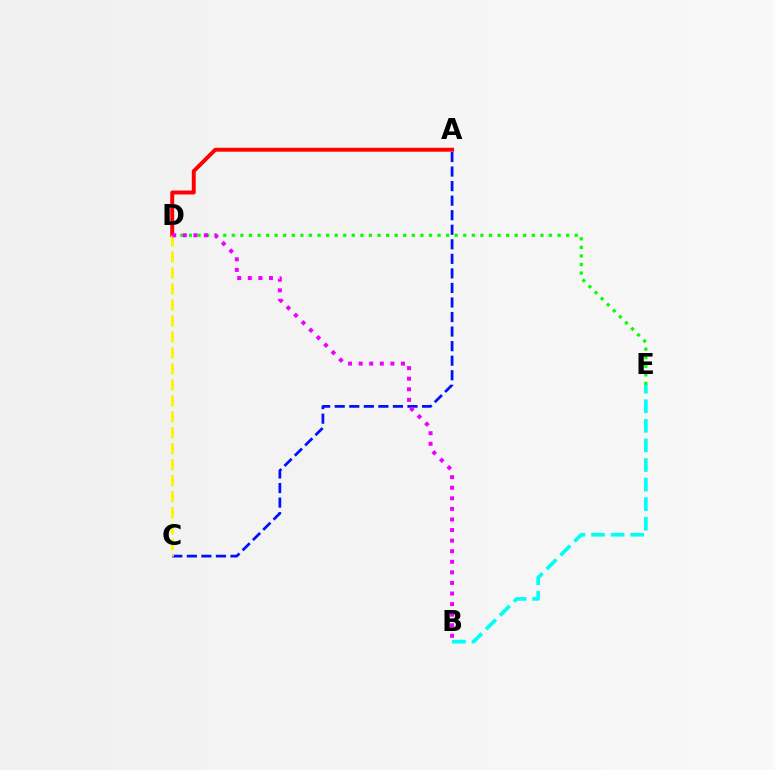{('D', 'E'): [{'color': '#08ff00', 'line_style': 'dotted', 'thickness': 2.33}], ('A', 'D'): [{'color': '#ff0000', 'line_style': 'solid', 'thickness': 2.84}], ('A', 'C'): [{'color': '#0010ff', 'line_style': 'dashed', 'thickness': 1.98}], ('C', 'D'): [{'color': '#fcf500', 'line_style': 'dashed', 'thickness': 2.17}], ('B', 'D'): [{'color': '#ee00ff', 'line_style': 'dotted', 'thickness': 2.87}], ('B', 'E'): [{'color': '#00fff6', 'line_style': 'dashed', 'thickness': 2.66}]}